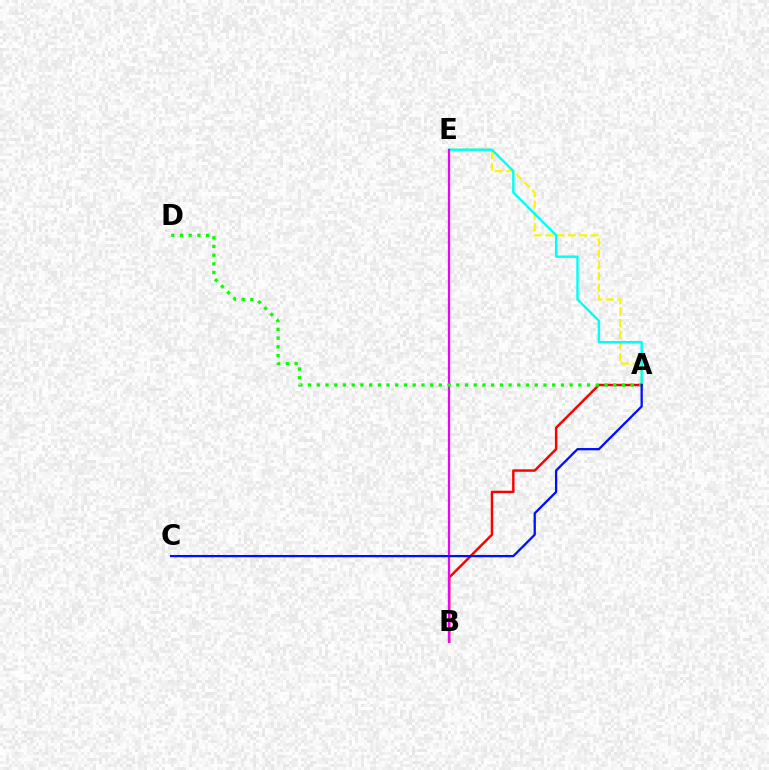{('A', 'E'): [{'color': '#fcf500', 'line_style': 'dashed', 'thickness': 1.54}, {'color': '#00fff6', 'line_style': 'solid', 'thickness': 1.74}], ('A', 'B'): [{'color': '#ff0000', 'line_style': 'solid', 'thickness': 1.77}], ('B', 'E'): [{'color': '#ee00ff', 'line_style': 'solid', 'thickness': 1.62}], ('A', 'D'): [{'color': '#08ff00', 'line_style': 'dotted', 'thickness': 2.37}], ('A', 'C'): [{'color': '#0010ff', 'line_style': 'solid', 'thickness': 1.65}]}